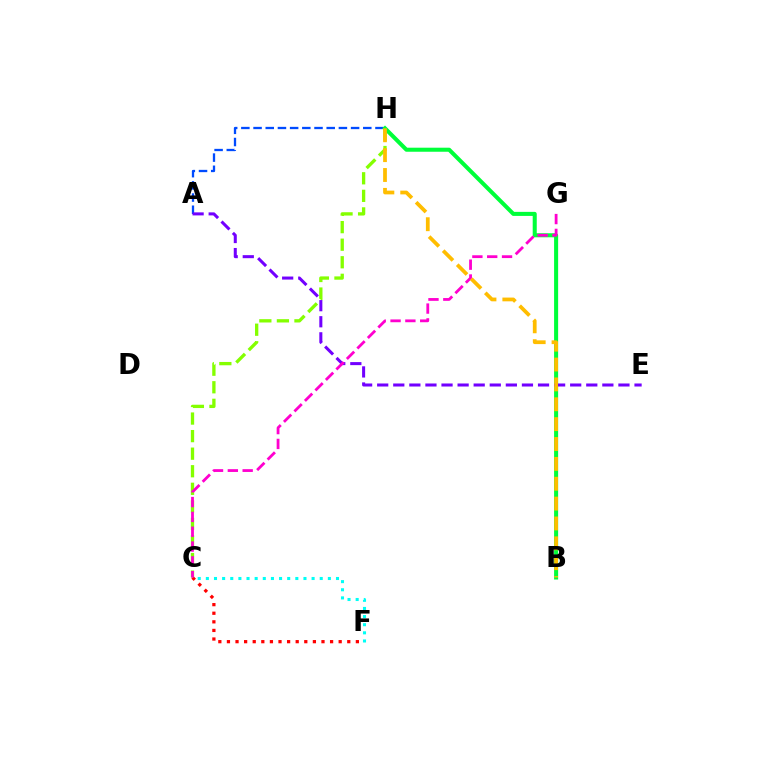{('C', 'H'): [{'color': '#84ff00', 'line_style': 'dashed', 'thickness': 2.39}], ('A', 'H'): [{'color': '#004bff', 'line_style': 'dashed', 'thickness': 1.66}], ('B', 'H'): [{'color': '#00ff39', 'line_style': 'solid', 'thickness': 2.91}, {'color': '#ffbd00', 'line_style': 'dashed', 'thickness': 2.7}], ('A', 'E'): [{'color': '#7200ff', 'line_style': 'dashed', 'thickness': 2.18}], ('C', 'F'): [{'color': '#ff0000', 'line_style': 'dotted', 'thickness': 2.34}, {'color': '#00fff6', 'line_style': 'dotted', 'thickness': 2.21}], ('C', 'G'): [{'color': '#ff00cf', 'line_style': 'dashed', 'thickness': 2.01}]}